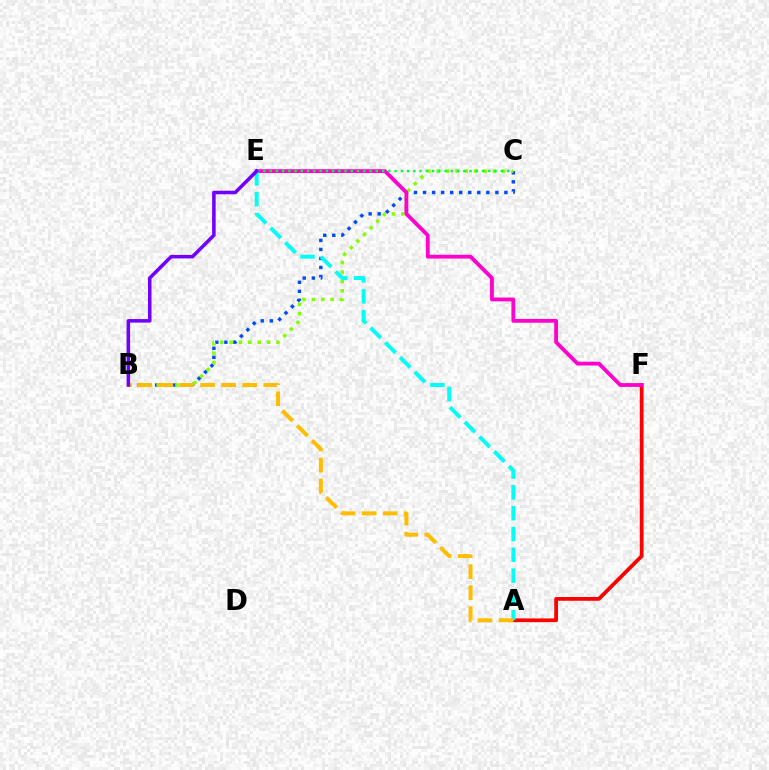{('B', 'C'): [{'color': '#004bff', 'line_style': 'dotted', 'thickness': 2.46}, {'color': '#84ff00', 'line_style': 'dotted', 'thickness': 2.55}], ('A', 'F'): [{'color': '#ff0000', 'line_style': 'solid', 'thickness': 2.7}], ('E', 'F'): [{'color': '#ff00cf', 'line_style': 'solid', 'thickness': 2.74}], ('C', 'E'): [{'color': '#00ff39', 'line_style': 'dotted', 'thickness': 1.7}], ('A', 'E'): [{'color': '#00fff6', 'line_style': 'dashed', 'thickness': 2.83}], ('A', 'B'): [{'color': '#ffbd00', 'line_style': 'dashed', 'thickness': 2.86}], ('B', 'E'): [{'color': '#7200ff', 'line_style': 'solid', 'thickness': 2.55}]}